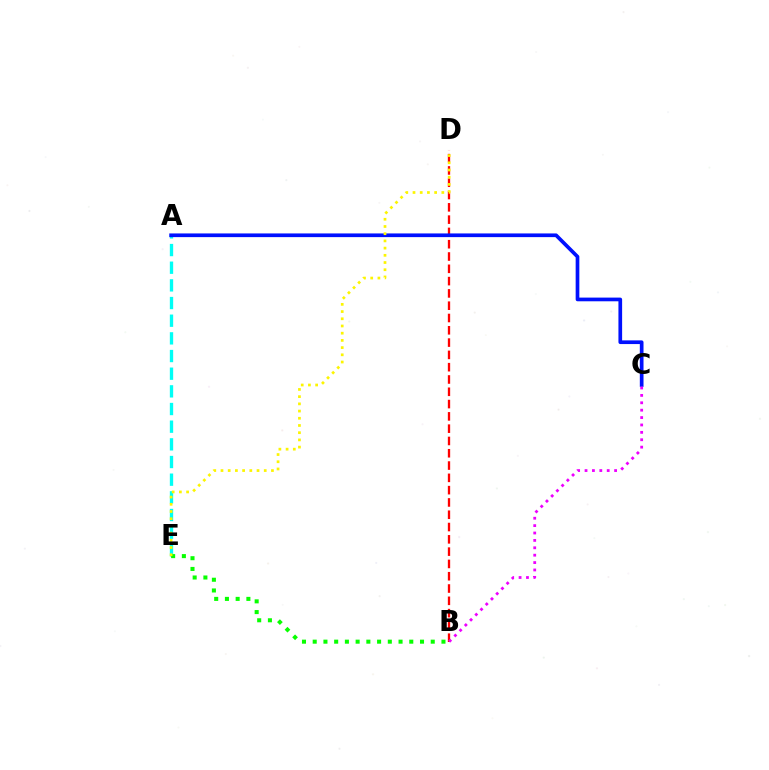{('A', 'E'): [{'color': '#00fff6', 'line_style': 'dashed', 'thickness': 2.4}], ('B', 'D'): [{'color': '#ff0000', 'line_style': 'dashed', 'thickness': 1.67}], ('A', 'C'): [{'color': '#0010ff', 'line_style': 'solid', 'thickness': 2.66}], ('B', 'E'): [{'color': '#08ff00', 'line_style': 'dotted', 'thickness': 2.92}], ('D', 'E'): [{'color': '#fcf500', 'line_style': 'dotted', 'thickness': 1.96}], ('B', 'C'): [{'color': '#ee00ff', 'line_style': 'dotted', 'thickness': 2.01}]}